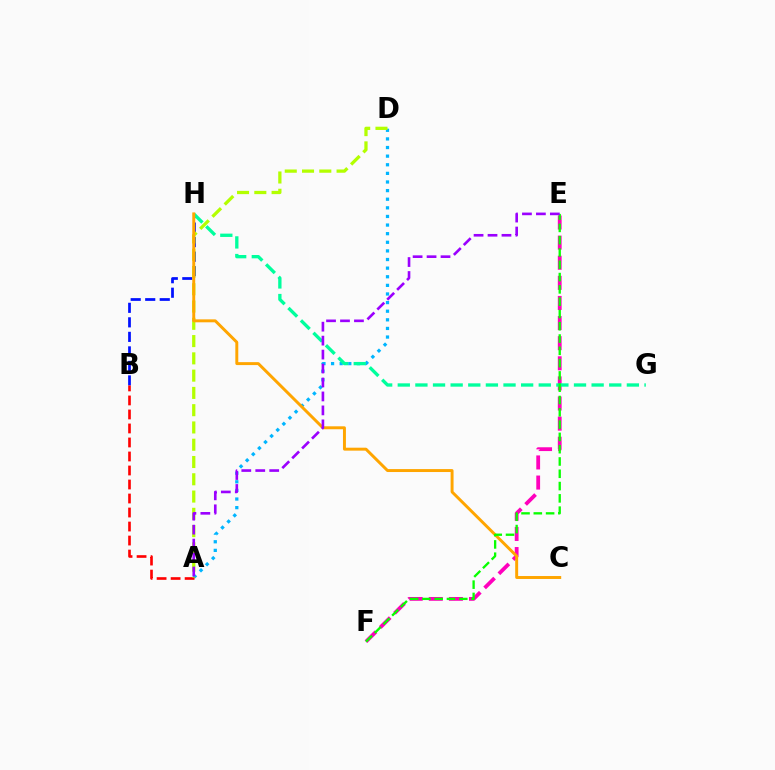{('E', 'F'): [{'color': '#ff00bd', 'line_style': 'dashed', 'thickness': 2.73}, {'color': '#08ff00', 'line_style': 'dashed', 'thickness': 1.67}], ('A', 'D'): [{'color': '#00b5ff', 'line_style': 'dotted', 'thickness': 2.34}, {'color': '#b3ff00', 'line_style': 'dashed', 'thickness': 2.35}], ('B', 'H'): [{'color': '#0010ff', 'line_style': 'dashed', 'thickness': 1.97}], ('A', 'B'): [{'color': '#ff0000', 'line_style': 'dashed', 'thickness': 1.9}], ('G', 'H'): [{'color': '#00ff9d', 'line_style': 'dashed', 'thickness': 2.39}], ('C', 'H'): [{'color': '#ffa500', 'line_style': 'solid', 'thickness': 2.12}], ('A', 'E'): [{'color': '#9b00ff', 'line_style': 'dashed', 'thickness': 1.9}]}